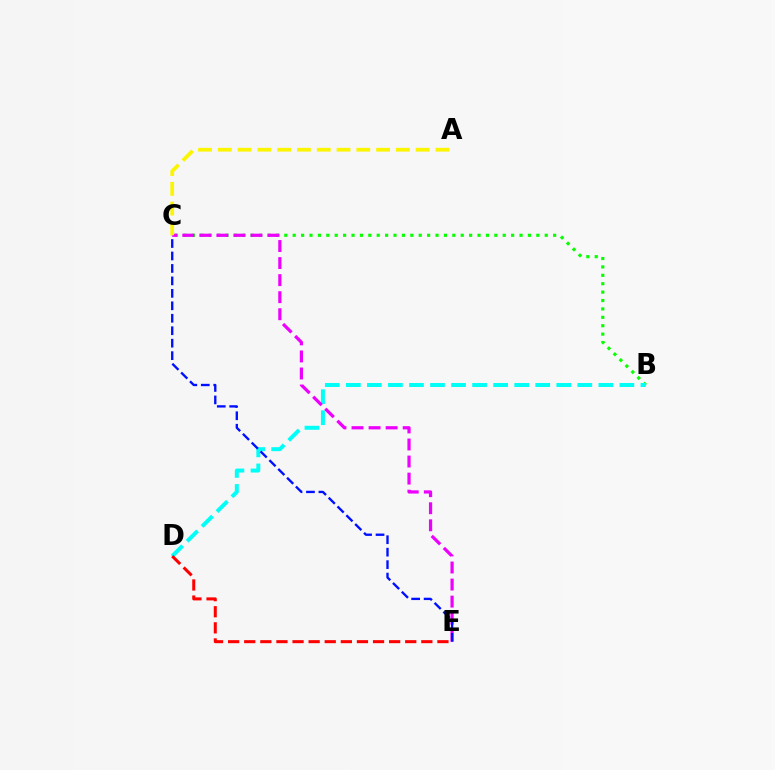{('B', 'C'): [{'color': '#08ff00', 'line_style': 'dotted', 'thickness': 2.28}], ('B', 'D'): [{'color': '#00fff6', 'line_style': 'dashed', 'thickness': 2.86}], ('C', 'E'): [{'color': '#ee00ff', 'line_style': 'dashed', 'thickness': 2.32}, {'color': '#0010ff', 'line_style': 'dashed', 'thickness': 1.69}], ('D', 'E'): [{'color': '#ff0000', 'line_style': 'dashed', 'thickness': 2.19}], ('A', 'C'): [{'color': '#fcf500', 'line_style': 'dashed', 'thickness': 2.69}]}